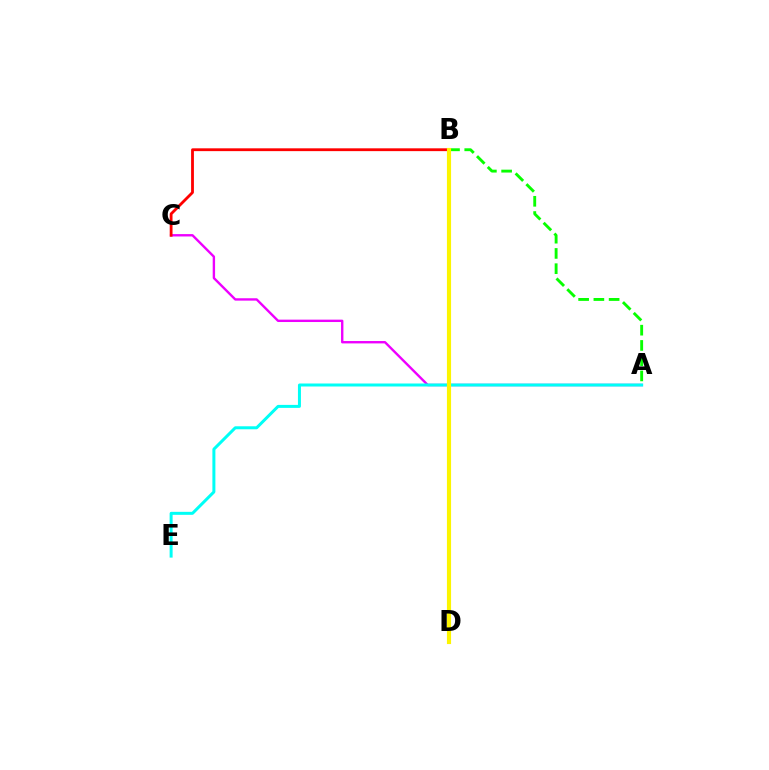{('B', 'D'): [{'color': '#0010ff', 'line_style': 'dotted', 'thickness': 1.8}, {'color': '#fcf500', 'line_style': 'solid', 'thickness': 2.98}], ('A', 'C'): [{'color': '#ee00ff', 'line_style': 'solid', 'thickness': 1.71}], ('B', 'C'): [{'color': '#ff0000', 'line_style': 'solid', 'thickness': 2.02}], ('A', 'B'): [{'color': '#08ff00', 'line_style': 'dashed', 'thickness': 2.07}], ('A', 'E'): [{'color': '#00fff6', 'line_style': 'solid', 'thickness': 2.16}]}